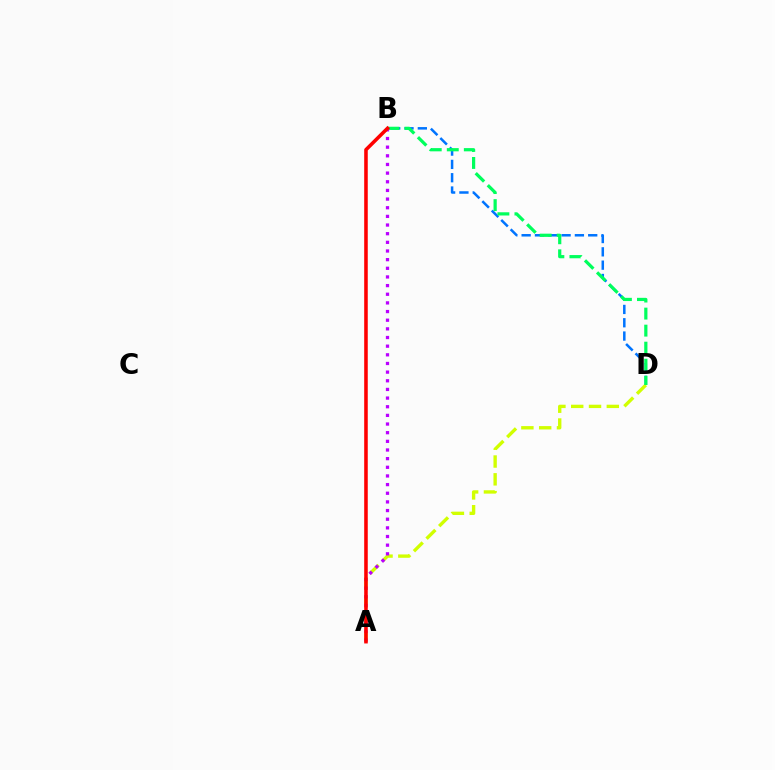{('B', 'D'): [{'color': '#0074ff', 'line_style': 'dashed', 'thickness': 1.81}, {'color': '#00ff5c', 'line_style': 'dashed', 'thickness': 2.31}], ('A', 'D'): [{'color': '#d1ff00', 'line_style': 'dashed', 'thickness': 2.42}], ('A', 'B'): [{'color': '#b900ff', 'line_style': 'dotted', 'thickness': 2.35}, {'color': '#ff0000', 'line_style': 'solid', 'thickness': 2.57}]}